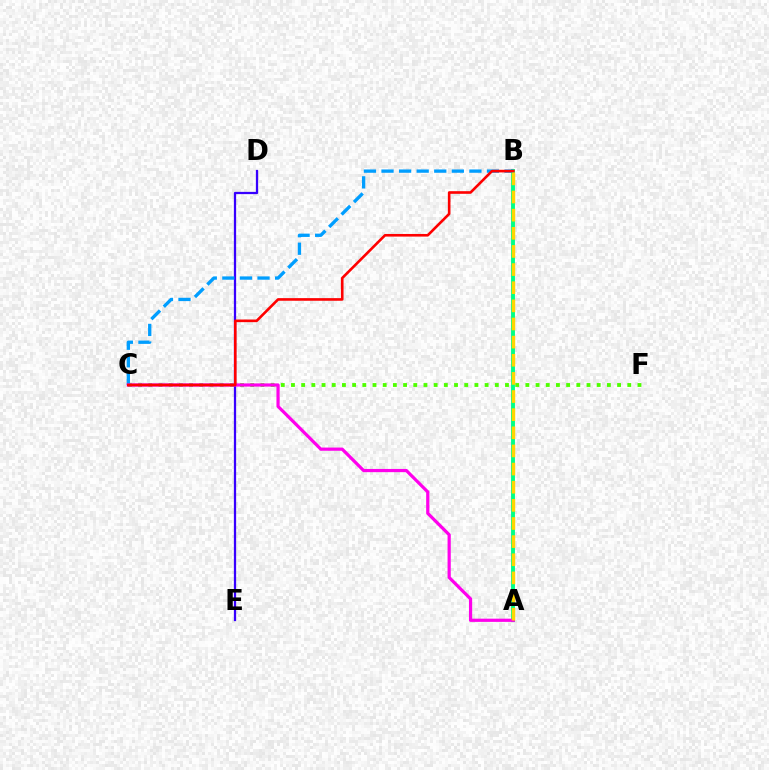{('C', 'F'): [{'color': '#4fff00', 'line_style': 'dotted', 'thickness': 2.77}], ('D', 'E'): [{'color': '#3700ff', 'line_style': 'solid', 'thickness': 1.63}], ('A', 'B'): [{'color': '#00ff86', 'line_style': 'solid', 'thickness': 2.79}, {'color': '#ffd500', 'line_style': 'dashed', 'thickness': 2.46}], ('B', 'C'): [{'color': '#009eff', 'line_style': 'dashed', 'thickness': 2.39}, {'color': '#ff0000', 'line_style': 'solid', 'thickness': 1.89}], ('A', 'C'): [{'color': '#ff00ed', 'line_style': 'solid', 'thickness': 2.31}]}